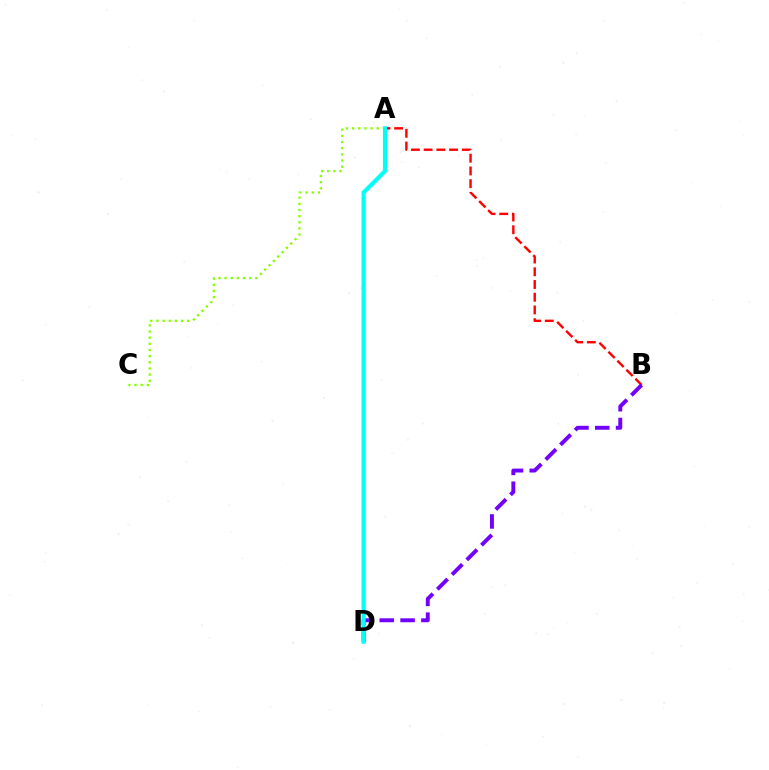{('A', 'B'): [{'color': '#ff0000', 'line_style': 'dashed', 'thickness': 1.73}], ('A', 'C'): [{'color': '#84ff00', 'line_style': 'dotted', 'thickness': 1.67}], ('B', 'D'): [{'color': '#7200ff', 'line_style': 'dashed', 'thickness': 2.83}], ('A', 'D'): [{'color': '#00fff6', 'line_style': 'solid', 'thickness': 2.97}]}